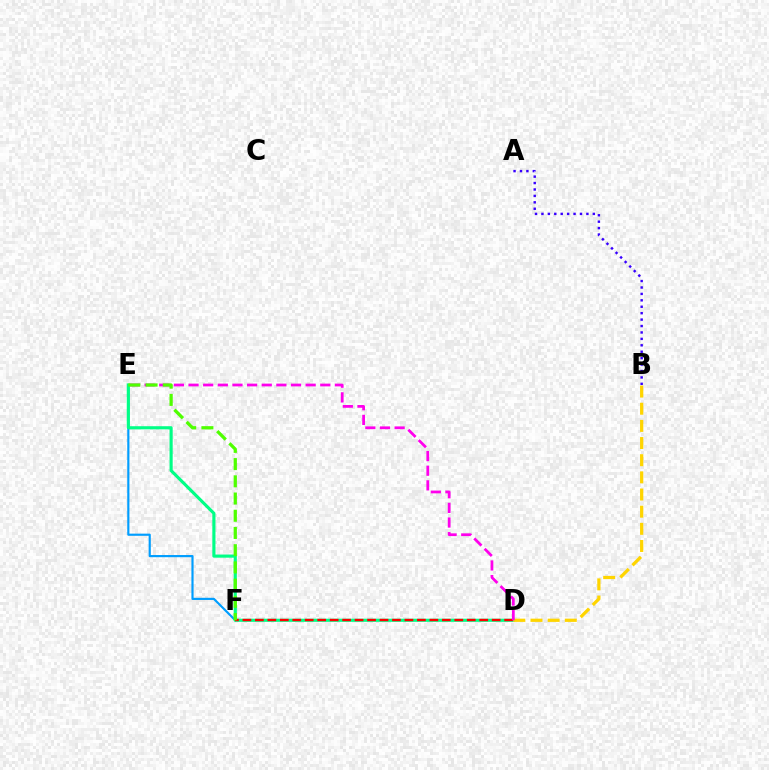{('E', 'F'): [{'color': '#009eff', 'line_style': 'solid', 'thickness': 1.56}, {'color': '#4fff00', 'line_style': 'dashed', 'thickness': 2.34}], ('A', 'B'): [{'color': '#3700ff', 'line_style': 'dotted', 'thickness': 1.75}], ('D', 'E'): [{'color': '#00ff86', 'line_style': 'solid', 'thickness': 2.26}, {'color': '#ff00ed', 'line_style': 'dashed', 'thickness': 1.99}], ('D', 'F'): [{'color': '#ff0000', 'line_style': 'dashed', 'thickness': 1.69}], ('B', 'D'): [{'color': '#ffd500', 'line_style': 'dashed', 'thickness': 2.33}]}